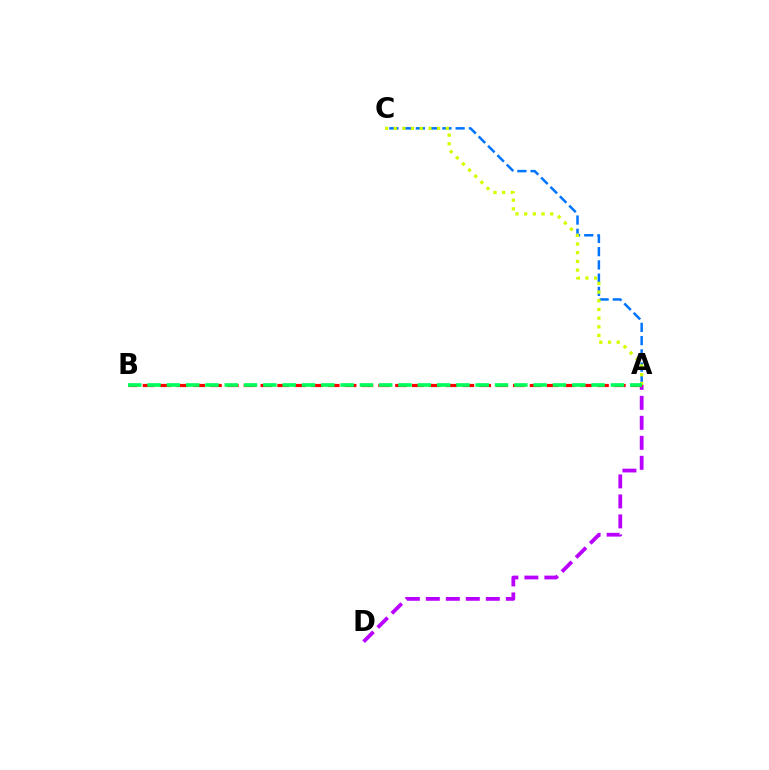{('A', 'D'): [{'color': '#b900ff', 'line_style': 'dashed', 'thickness': 2.72}], ('A', 'C'): [{'color': '#0074ff', 'line_style': 'dashed', 'thickness': 1.8}, {'color': '#d1ff00', 'line_style': 'dotted', 'thickness': 2.36}], ('A', 'B'): [{'color': '#ff0000', 'line_style': 'dashed', 'thickness': 2.29}, {'color': '#00ff5c', 'line_style': 'dashed', 'thickness': 2.62}]}